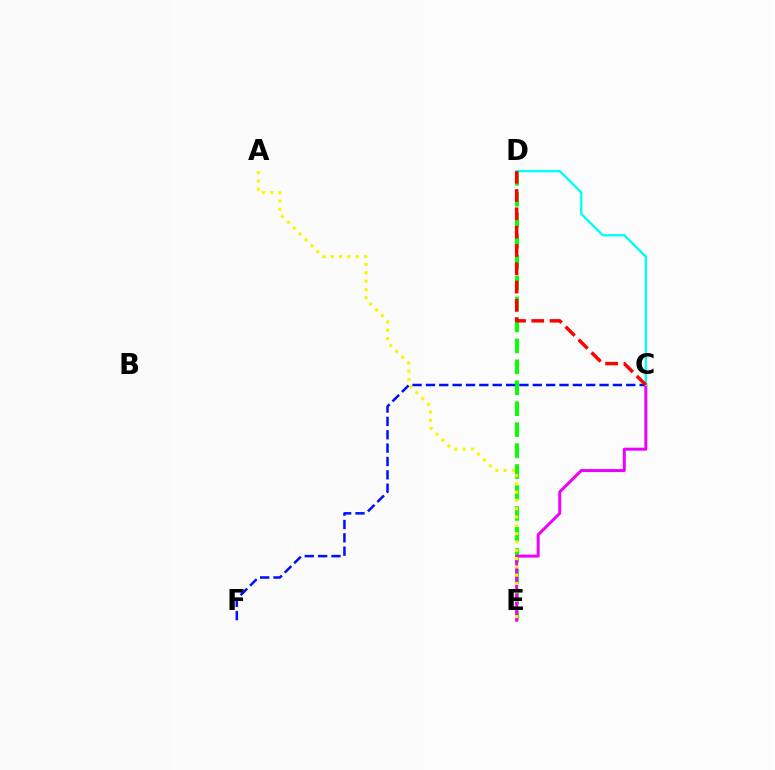{('D', 'E'): [{'color': '#08ff00', 'line_style': 'dashed', 'thickness': 2.85}], ('C', 'E'): [{'color': '#ee00ff', 'line_style': 'solid', 'thickness': 2.15}], ('A', 'E'): [{'color': '#fcf500', 'line_style': 'dotted', 'thickness': 2.26}], ('C', 'F'): [{'color': '#0010ff', 'line_style': 'dashed', 'thickness': 1.81}], ('C', 'D'): [{'color': '#00fff6', 'line_style': 'solid', 'thickness': 1.69}, {'color': '#ff0000', 'line_style': 'dashed', 'thickness': 2.49}]}